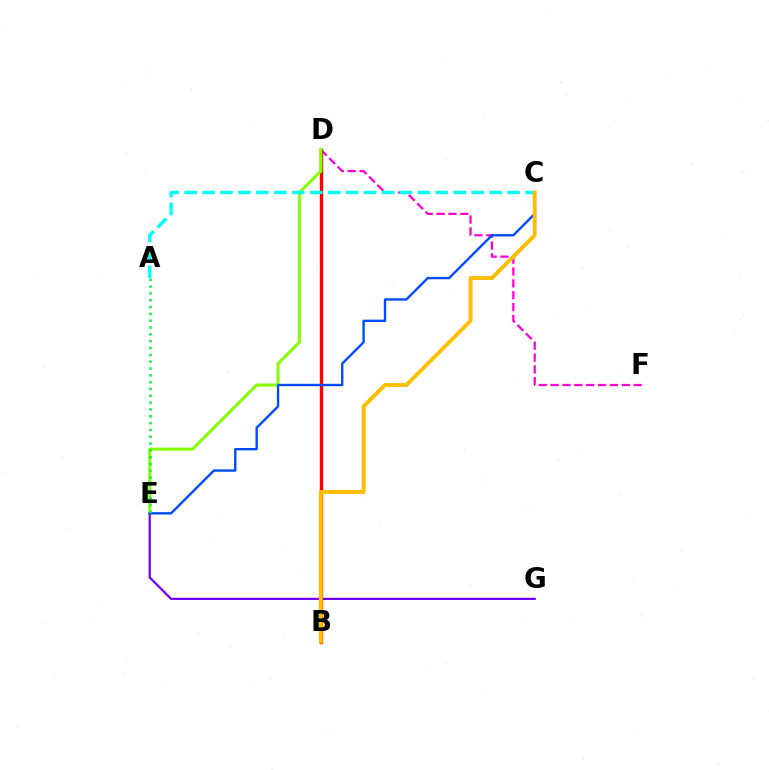{('D', 'F'): [{'color': '#ff00cf', 'line_style': 'dashed', 'thickness': 1.61}], ('B', 'D'): [{'color': '#ff0000', 'line_style': 'solid', 'thickness': 2.4}], ('D', 'E'): [{'color': '#84ff00', 'line_style': 'solid', 'thickness': 2.15}], ('A', 'C'): [{'color': '#00fff6', 'line_style': 'dashed', 'thickness': 2.44}], ('E', 'G'): [{'color': '#7200ff', 'line_style': 'solid', 'thickness': 1.6}], ('C', 'E'): [{'color': '#004bff', 'line_style': 'solid', 'thickness': 1.7}], ('A', 'E'): [{'color': '#00ff39', 'line_style': 'dotted', 'thickness': 1.85}], ('B', 'C'): [{'color': '#ffbd00', 'line_style': 'solid', 'thickness': 2.79}]}